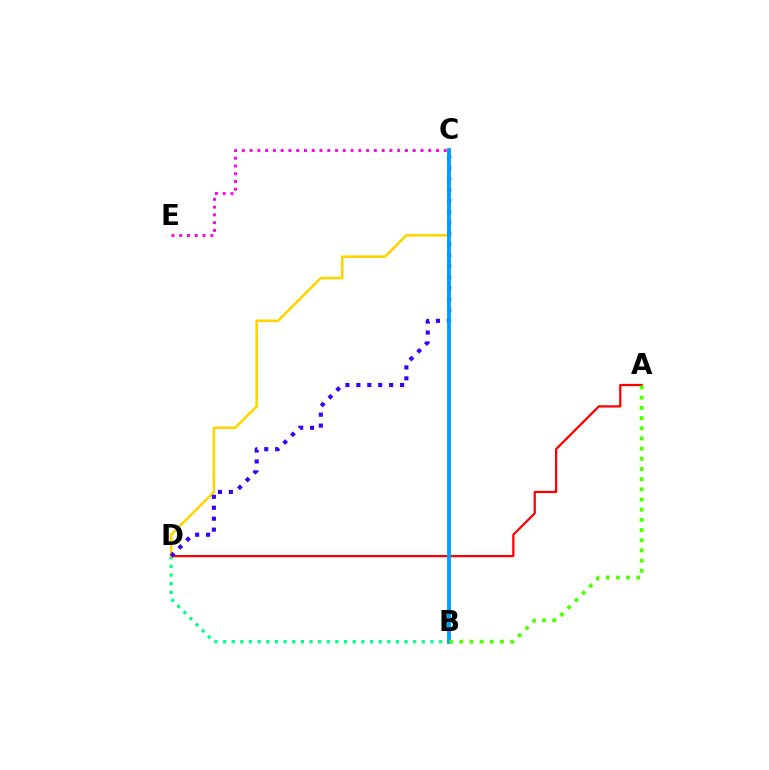{('B', 'D'): [{'color': '#00ff86', 'line_style': 'dotted', 'thickness': 2.35}], ('A', 'D'): [{'color': '#ff0000', 'line_style': 'solid', 'thickness': 1.62}], ('C', 'D'): [{'color': '#ffd500', 'line_style': 'solid', 'thickness': 1.88}, {'color': '#3700ff', 'line_style': 'dotted', 'thickness': 2.97}], ('C', 'E'): [{'color': '#ff00ed', 'line_style': 'dotted', 'thickness': 2.11}], ('B', 'C'): [{'color': '#009eff', 'line_style': 'solid', 'thickness': 2.75}], ('A', 'B'): [{'color': '#4fff00', 'line_style': 'dotted', 'thickness': 2.77}]}